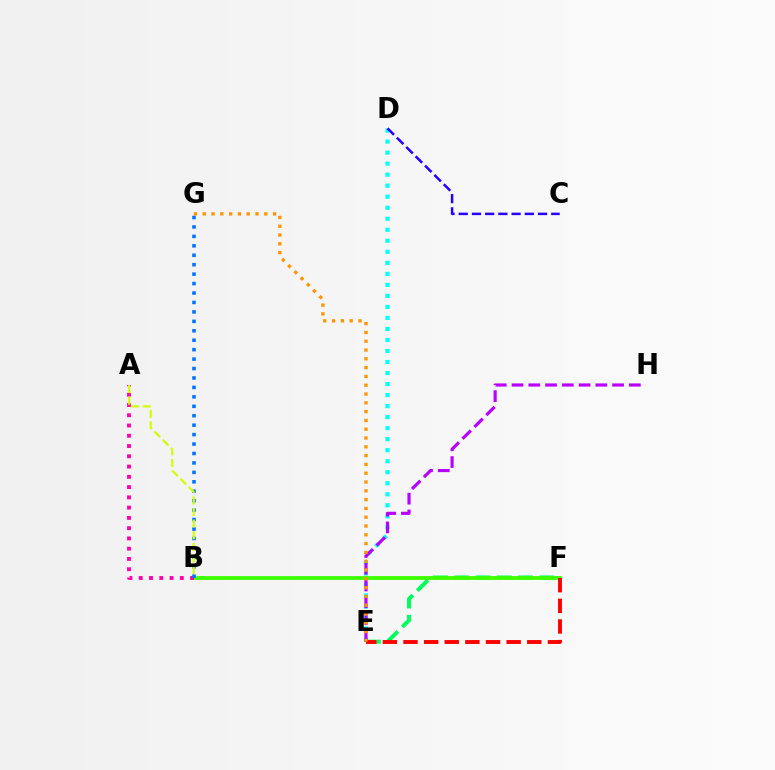{('E', 'F'): [{'color': '#00ff5c', 'line_style': 'dashed', 'thickness': 2.89}, {'color': '#ff0000', 'line_style': 'dashed', 'thickness': 2.8}], ('D', 'E'): [{'color': '#00fff6', 'line_style': 'dotted', 'thickness': 2.99}], ('B', 'F'): [{'color': '#3dff00', 'line_style': 'solid', 'thickness': 2.75}], ('E', 'H'): [{'color': '#b900ff', 'line_style': 'dashed', 'thickness': 2.28}], ('A', 'B'): [{'color': '#ff00ac', 'line_style': 'dotted', 'thickness': 2.79}, {'color': '#d1ff00', 'line_style': 'dashed', 'thickness': 1.58}], ('B', 'G'): [{'color': '#0074ff', 'line_style': 'dotted', 'thickness': 2.56}], ('C', 'D'): [{'color': '#2500ff', 'line_style': 'dashed', 'thickness': 1.8}], ('E', 'G'): [{'color': '#ff9400', 'line_style': 'dotted', 'thickness': 2.39}]}